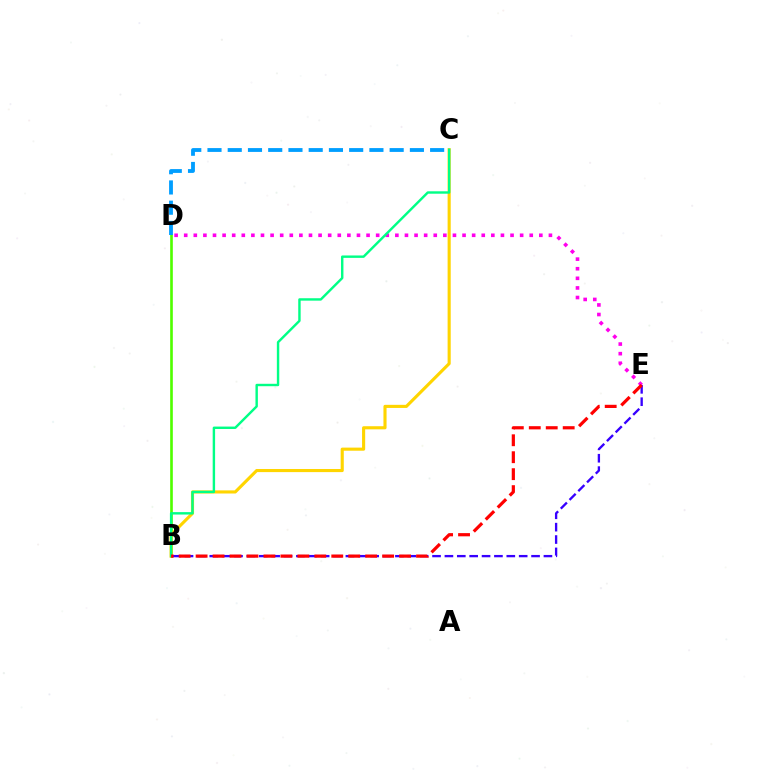{('B', 'D'): [{'color': '#4fff00', 'line_style': 'solid', 'thickness': 1.9}], ('B', 'C'): [{'color': '#ffd500', 'line_style': 'solid', 'thickness': 2.24}, {'color': '#00ff86', 'line_style': 'solid', 'thickness': 1.74}], ('D', 'E'): [{'color': '#ff00ed', 'line_style': 'dotted', 'thickness': 2.61}], ('B', 'E'): [{'color': '#3700ff', 'line_style': 'dashed', 'thickness': 1.68}, {'color': '#ff0000', 'line_style': 'dashed', 'thickness': 2.3}], ('C', 'D'): [{'color': '#009eff', 'line_style': 'dashed', 'thickness': 2.75}]}